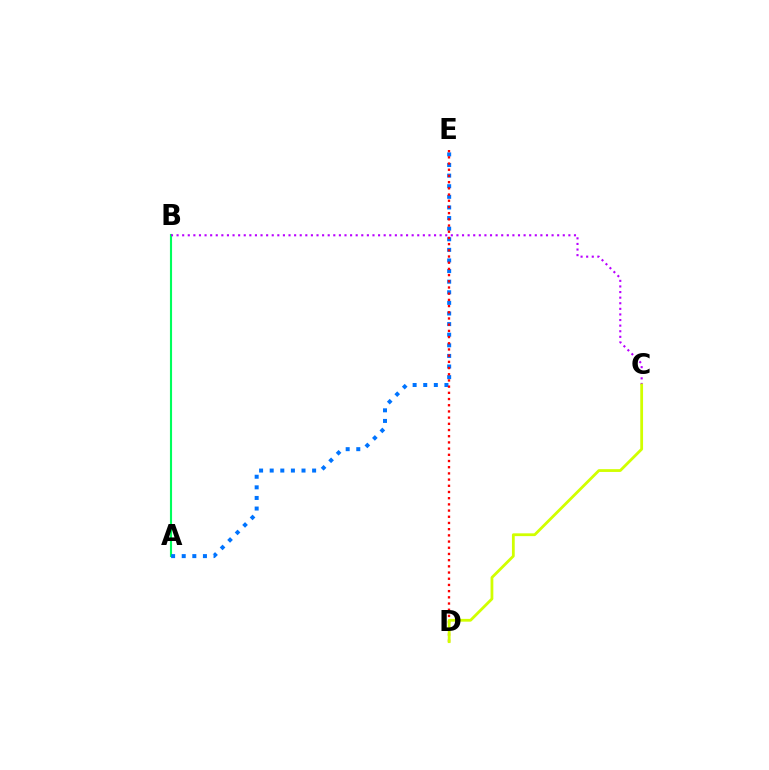{('A', 'B'): [{'color': '#00ff5c', 'line_style': 'solid', 'thickness': 1.54}], ('A', 'E'): [{'color': '#0074ff', 'line_style': 'dotted', 'thickness': 2.88}], ('D', 'E'): [{'color': '#ff0000', 'line_style': 'dotted', 'thickness': 1.68}], ('B', 'C'): [{'color': '#b900ff', 'line_style': 'dotted', 'thickness': 1.52}], ('C', 'D'): [{'color': '#d1ff00', 'line_style': 'solid', 'thickness': 2.01}]}